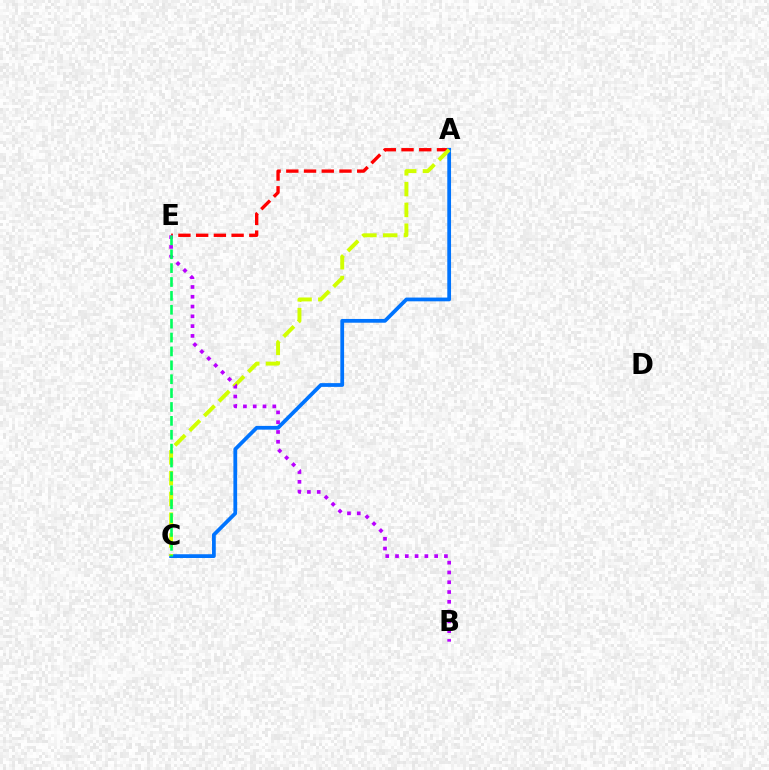{('A', 'E'): [{'color': '#ff0000', 'line_style': 'dashed', 'thickness': 2.41}], ('A', 'C'): [{'color': '#0074ff', 'line_style': 'solid', 'thickness': 2.7}, {'color': '#d1ff00', 'line_style': 'dashed', 'thickness': 2.82}], ('B', 'E'): [{'color': '#b900ff', 'line_style': 'dotted', 'thickness': 2.66}], ('C', 'E'): [{'color': '#00ff5c', 'line_style': 'dashed', 'thickness': 1.89}]}